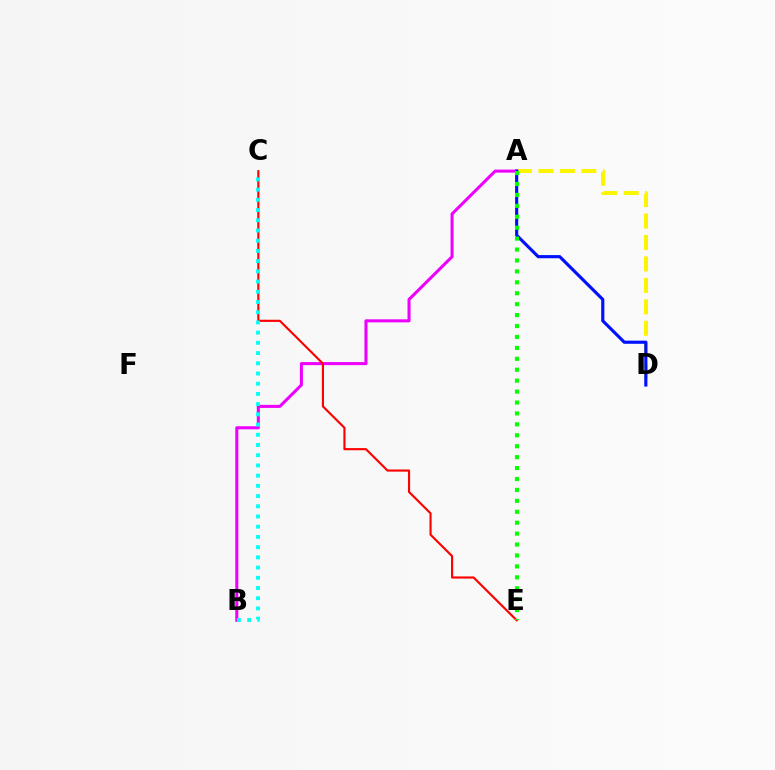{('A', 'D'): [{'color': '#fcf500', 'line_style': 'dashed', 'thickness': 2.91}, {'color': '#0010ff', 'line_style': 'solid', 'thickness': 2.26}], ('A', 'B'): [{'color': '#ee00ff', 'line_style': 'solid', 'thickness': 2.2}], ('C', 'E'): [{'color': '#ff0000', 'line_style': 'solid', 'thickness': 1.54}], ('B', 'C'): [{'color': '#00fff6', 'line_style': 'dotted', 'thickness': 2.78}], ('A', 'E'): [{'color': '#08ff00', 'line_style': 'dotted', 'thickness': 2.97}]}